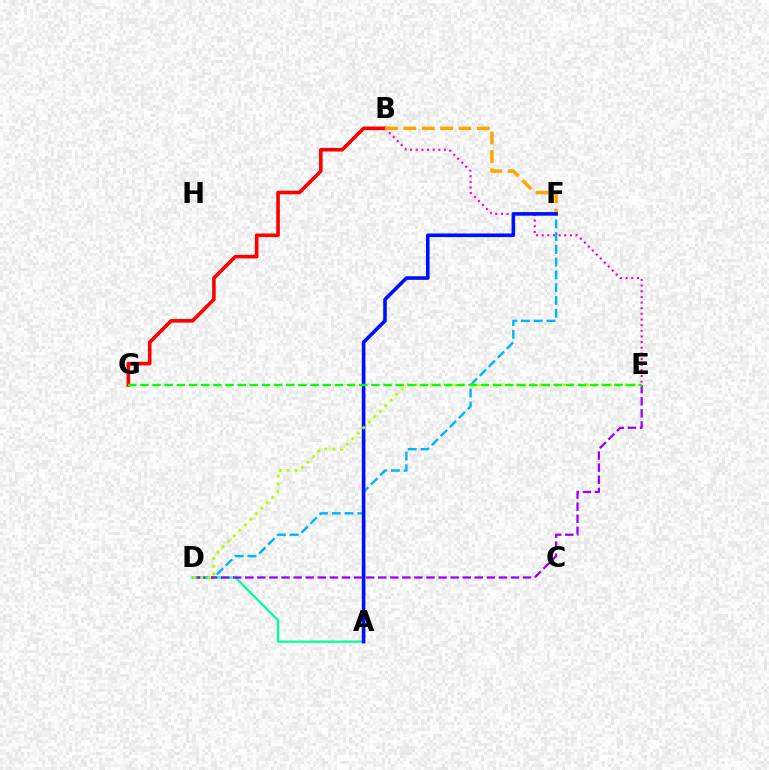{('B', 'E'): [{'color': '#ff00bd', 'line_style': 'dotted', 'thickness': 1.53}], ('D', 'F'): [{'color': '#00b5ff', 'line_style': 'dashed', 'thickness': 1.73}], ('B', 'G'): [{'color': '#ff0000', 'line_style': 'solid', 'thickness': 2.58}], ('B', 'F'): [{'color': '#ffa500', 'line_style': 'dashed', 'thickness': 2.5}], ('A', 'D'): [{'color': '#00ff9d', 'line_style': 'solid', 'thickness': 1.62}], ('A', 'F'): [{'color': '#0010ff', 'line_style': 'solid', 'thickness': 2.6}], ('D', 'E'): [{'color': '#9b00ff', 'line_style': 'dashed', 'thickness': 1.64}, {'color': '#b3ff00', 'line_style': 'dotted', 'thickness': 2.11}], ('E', 'G'): [{'color': '#08ff00', 'line_style': 'dashed', 'thickness': 1.65}]}